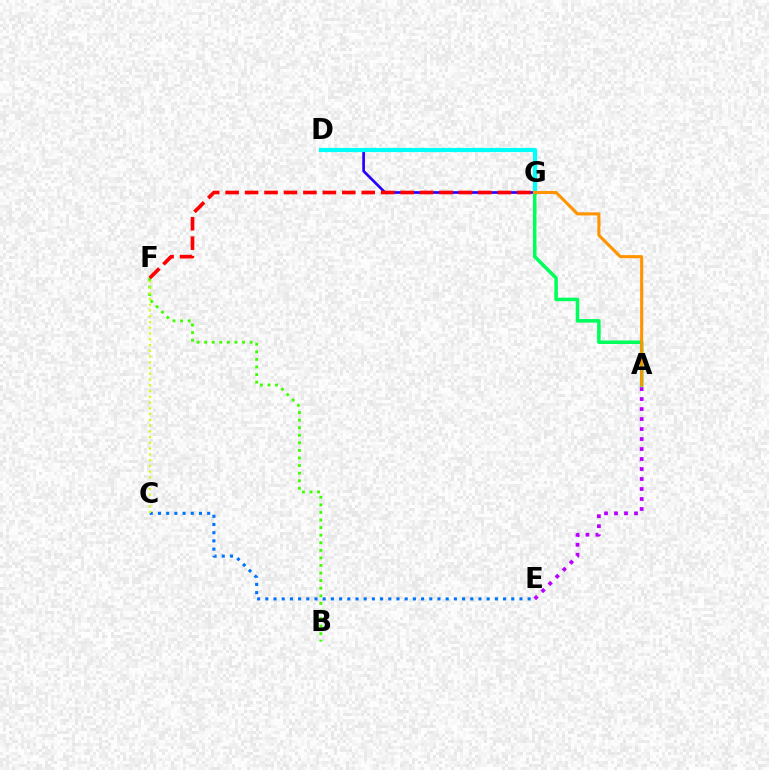{('C', 'E'): [{'color': '#0074ff', 'line_style': 'dotted', 'thickness': 2.23}], ('B', 'F'): [{'color': '#3dff00', 'line_style': 'dotted', 'thickness': 2.06}], ('D', 'G'): [{'color': '#2500ff', 'line_style': 'solid', 'thickness': 1.93}, {'color': '#ff00ac', 'line_style': 'dashed', 'thickness': 1.68}, {'color': '#00fff6', 'line_style': 'solid', 'thickness': 2.99}], ('A', 'E'): [{'color': '#b900ff', 'line_style': 'dotted', 'thickness': 2.72}], ('C', 'F'): [{'color': '#d1ff00', 'line_style': 'dotted', 'thickness': 1.56}], ('A', 'G'): [{'color': '#00ff5c', 'line_style': 'solid', 'thickness': 2.55}, {'color': '#ff9400', 'line_style': 'solid', 'thickness': 2.22}], ('F', 'G'): [{'color': '#ff0000', 'line_style': 'dashed', 'thickness': 2.64}]}